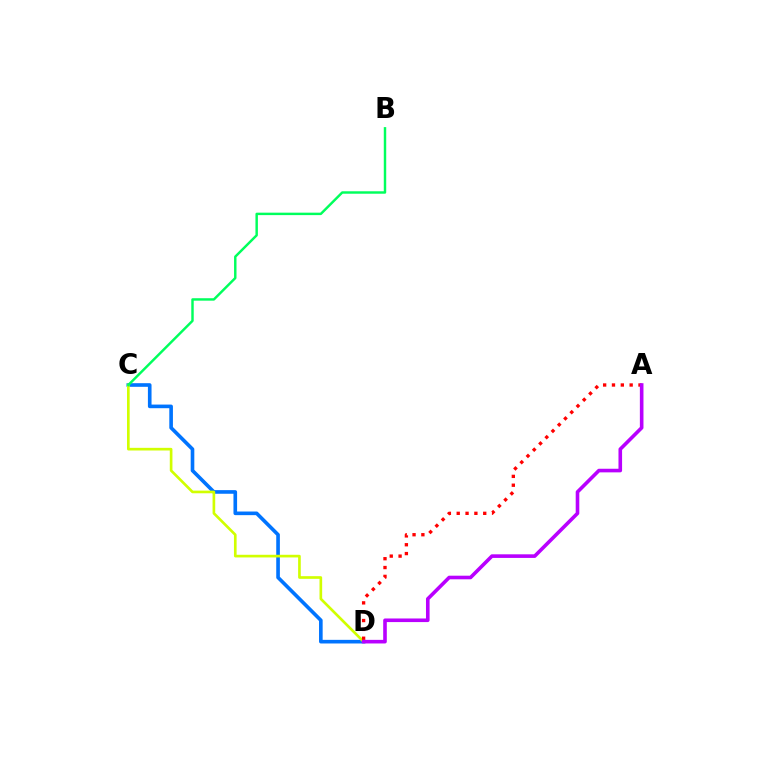{('C', 'D'): [{'color': '#0074ff', 'line_style': 'solid', 'thickness': 2.61}, {'color': '#d1ff00', 'line_style': 'solid', 'thickness': 1.92}], ('A', 'D'): [{'color': '#ff0000', 'line_style': 'dotted', 'thickness': 2.4}, {'color': '#b900ff', 'line_style': 'solid', 'thickness': 2.6}], ('B', 'C'): [{'color': '#00ff5c', 'line_style': 'solid', 'thickness': 1.76}]}